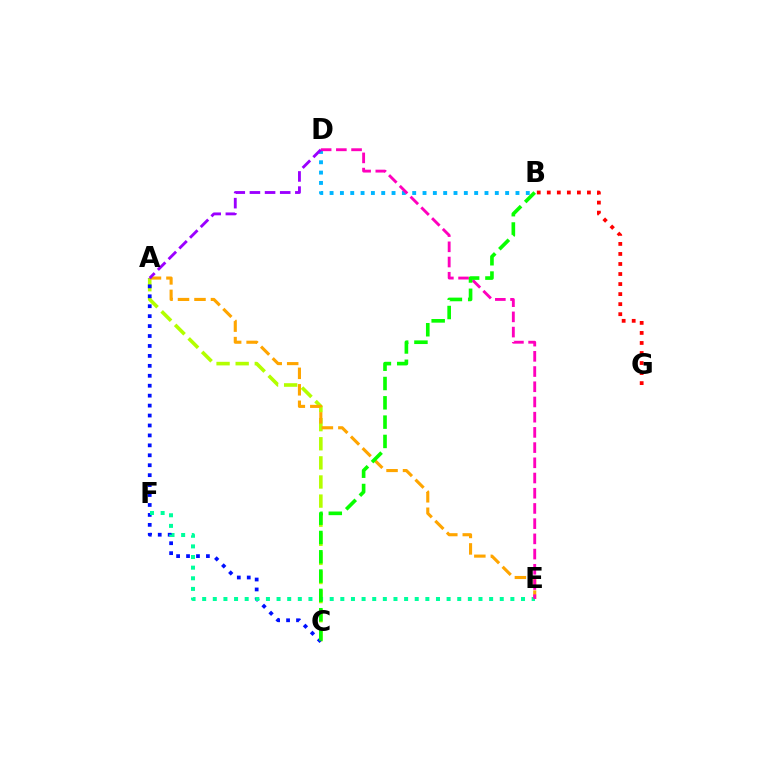{('A', 'C'): [{'color': '#b3ff00', 'line_style': 'dashed', 'thickness': 2.6}, {'color': '#0010ff', 'line_style': 'dotted', 'thickness': 2.7}], ('A', 'E'): [{'color': '#ffa500', 'line_style': 'dashed', 'thickness': 2.24}], ('E', 'F'): [{'color': '#00ff9d', 'line_style': 'dotted', 'thickness': 2.89}], ('B', 'D'): [{'color': '#00b5ff', 'line_style': 'dotted', 'thickness': 2.81}], ('D', 'E'): [{'color': '#ff00bd', 'line_style': 'dashed', 'thickness': 2.07}], ('B', 'G'): [{'color': '#ff0000', 'line_style': 'dotted', 'thickness': 2.73}], ('A', 'D'): [{'color': '#9b00ff', 'line_style': 'dashed', 'thickness': 2.06}], ('B', 'C'): [{'color': '#08ff00', 'line_style': 'dashed', 'thickness': 2.62}]}